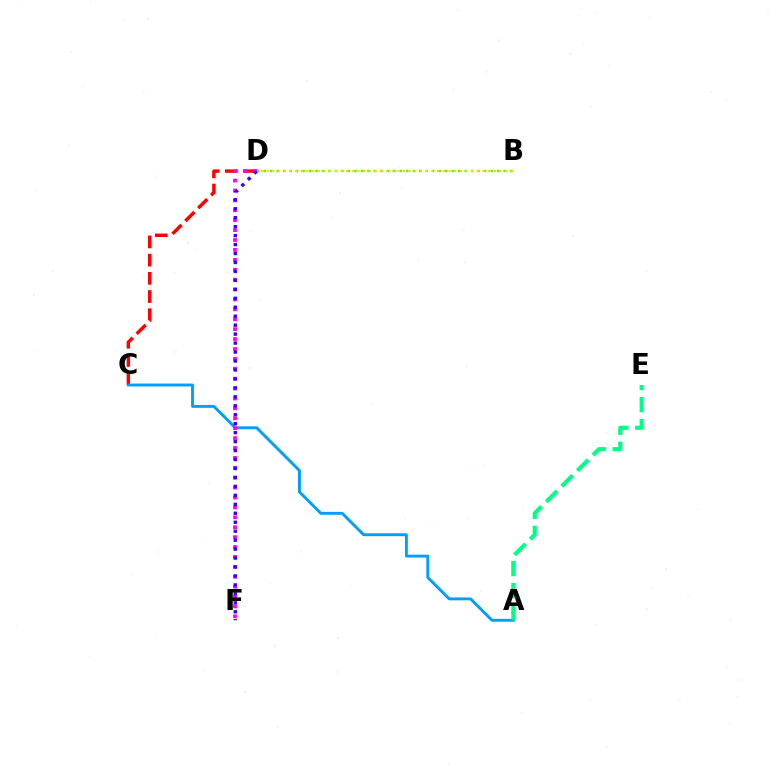{('C', 'D'): [{'color': '#ff0000', 'line_style': 'dashed', 'thickness': 2.47}], ('A', 'C'): [{'color': '#009eff', 'line_style': 'solid', 'thickness': 2.09}], ('D', 'F'): [{'color': '#ff00ed', 'line_style': 'dotted', 'thickness': 2.69}, {'color': '#3700ff', 'line_style': 'dotted', 'thickness': 2.43}], ('B', 'D'): [{'color': '#4fff00', 'line_style': 'dotted', 'thickness': 1.76}, {'color': '#ffd500', 'line_style': 'dotted', 'thickness': 1.54}], ('A', 'E'): [{'color': '#00ff86', 'line_style': 'dashed', 'thickness': 2.99}]}